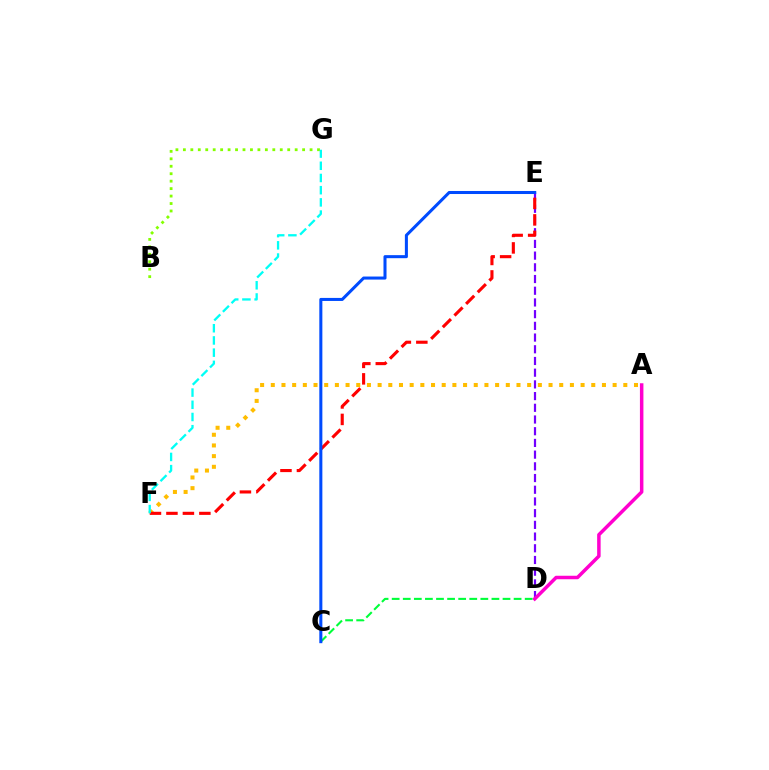{('B', 'G'): [{'color': '#84ff00', 'line_style': 'dotted', 'thickness': 2.02}], ('D', 'E'): [{'color': '#7200ff', 'line_style': 'dashed', 'thickness': 1.59}], ('A', 'D'): [{'color': '#ff00cf', 'line_style': 'solid', 'thickness': 2.51}], ('C', 'D'): [{'color': '#00ff39', 'line_style': 'dashed', 'thickness': 1.51}], ('A', 'F'): [{'color': '#ffbd00', 'line_style': 'dotted', 'thickness': 2.9}], ('E', 'F'): [{'color': '#ff0000', 'line_style': 'dashed', 'thickness': 2.24}], ('F', 'G'): [{'color': '#00fff6', 'line_style': 'dashed', 'thickness': 1.66}], ('C', 'E'): [{'color': '#004bff', 'line_style': 'solid', 'thickness': 2.19}]}